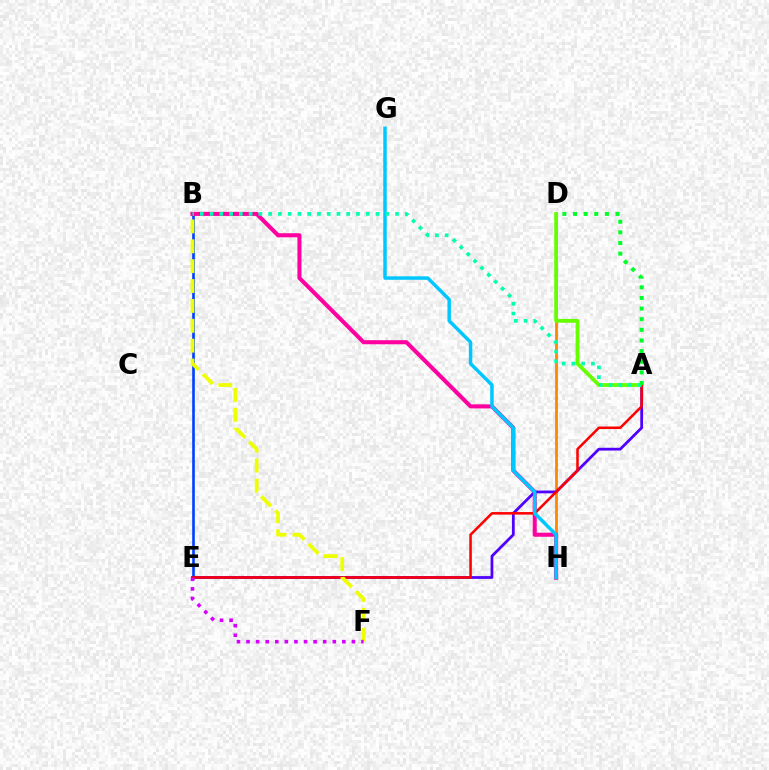{('B', 'E'): [{'color': '#003fff', 'line_style': 'solid', 'thickness': 1.89}], ('D', 'H'): [{'color': '#ff8800', 'line_style': 'solid', 'thickness': 2.02}], ('B', 'H'): [{'color': '#ff00a0', 'line_style': 'solid', 'thickness': 2.92}], ('A', 'E'): [{'color': '#4f00ff', 'line_style': 'solid', 'thickness': 2.0}, {'color': '#ff0000', 'line_style': 'solid', 'thickness': 1.82}], ('A', 'D'): [{'color': '#66ff00', 'line_style': 'solid', 'thickness': 2.73}, {'color': '#00ff27', 'line_style': 'dotted', 'thickness': 2.89}], ('B', 'F'): [{'color': '#eeff00', 'line_style': 'dashed', 'thickness': 2.7}], ('G', 'H'): [{'color': '#00c7ff', 'line_style': 'solid', 'thickness': 2.5}], ('E', 'F'): [{'color': '#d600ff', 'line_style': 'dotted', 'thickness': 2.6}], ('A', 'B'): [{'color': '#00ffaf', 'line_style': 'dotted', 'thickness': 2.65}]}